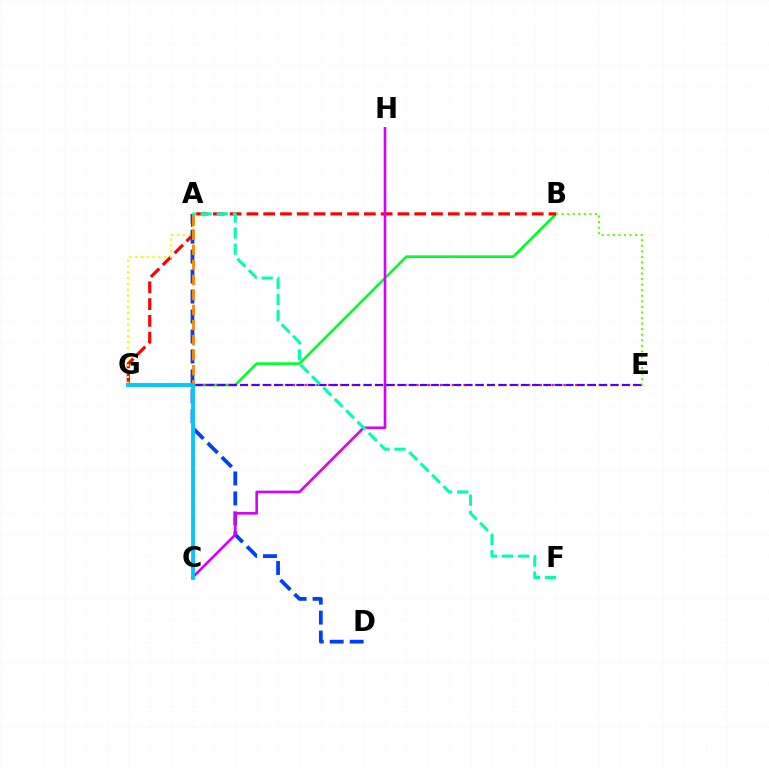{('B', 'G'): [{'color': '#00ff27', 'line_style': 'solid', 'thickness': 1.89}, {'color': '#ff0000', 'line_style': 'dashed', 'thickness': 2.28}], ('A', 'G'): [{'color': '#eeff00', 'line_style': 'dotted', 'thickness': 1.58}], ('A', 'D'): [{'color': '#003fff', 'line_style': 'dashed', 'thickness': 2.71}], ('C', 'H'): [{'color': '#d600ff', 'line_style': 'solid', 'thickness': 1.89}], ('E', 'G'): [{'color': '#ff00a0', 'line_style': 'dotted', 'thickness': 1.6}, {'color': '#4f00ff', 'line_style': 'dashed', 'thickness': 1.52}], ('A', 'C'): [{'color': '#ff8800', 'line_style': 'dashed', 'thickness': 2.04}], ('B', 'E'): [{'color': '#66ff00', 'line_style': 'dotted', 'thickness': 1.51}], ('C', 'G'): [{'color': '#00c7ff', 'line_style': 'solid', 'thickness': 2.74}], ('A', 'F'): [{'color': '#00ffaf', 'line_style': 'dashed', 'thickness': 2.18}]}